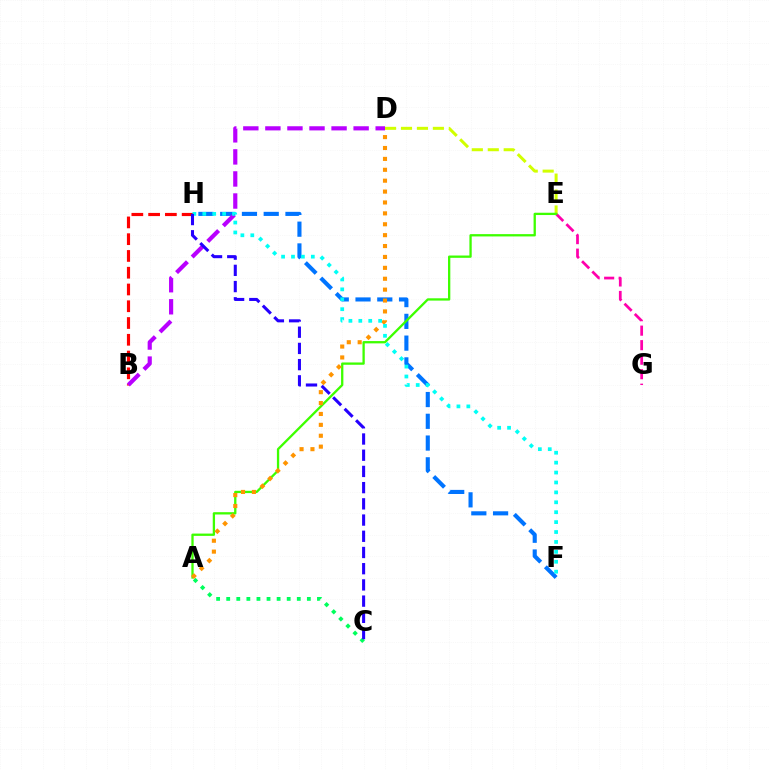{('E', 'G'): [{'color': '#ff00ac', 'line_style': 'dashed', 'thickness': 1.97}], ('F', 'H'): [{'color': '#0074ff', 'line_style': 'dashed', 'thickness': 2.96}, {'color': '#00fff6', 'line_style': 'dotted', 'thickness': 2.69}], ('D', 'E'): [{'color': '#d1ff00', 'line_style': 'dashed', 'thickness': 2.17}], ('A', 'E'): [{'color': '#3dff00', 'line_style': 'solid', 'thickness': 1.66}], ('A', 'C'): [{'color': '#00ff5c', 'line_style': 'dotted', 'thickness': 2.74}], ('A', 'D'): [{'color': '#ff9400', 'line_style': 'dotted', 'thickness': 2.96}], ('B', 'H'): [{'color': '#ff0000', 'line_style': 'dashed', 'thickness': 2.28}], ('B', 'D'): [{'color': '#b900ff', 'line_style': 'dashed', 'thickness': 3.0}], ('C', 'H'): [{'color': '#2500ff', 'line_style': 'dashed', 'thickness': 2.2}]}